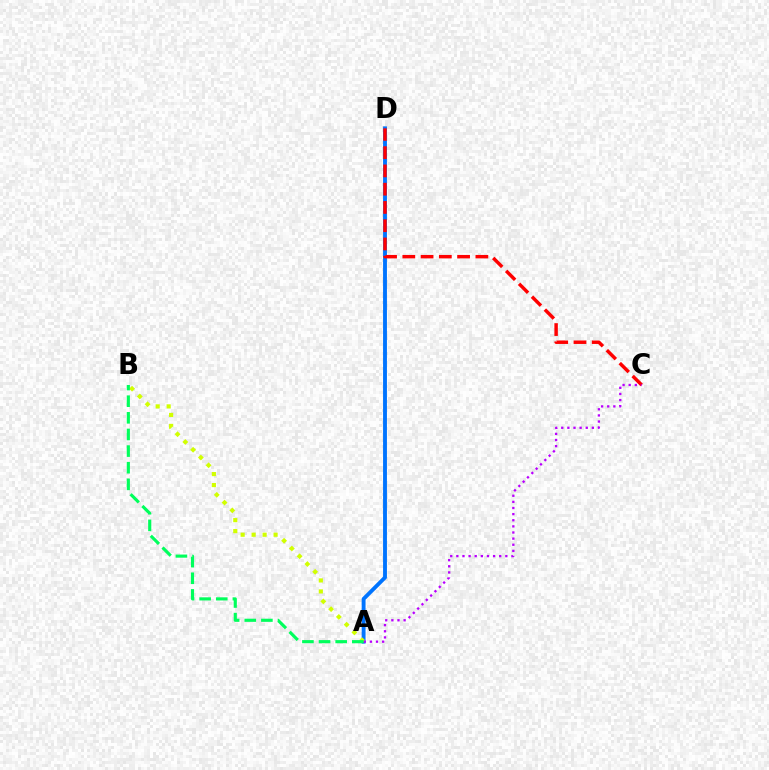{('A', 'D'): [{'color': '#0074ff', 'line_style': 'solid', 'thickness': 2.79}], ('A', 'B'): [{'color': '#d1ff00', 'line_style': 'dotted', 'thickness': 2.98}, {'color': '#00ff5c', 'line_style': 'dashed', 'thickness': 2.26}], ('C', 'D'): [{'color': '#ff0000', 'line_style': 'dashed', 'thickness': 2.48}], ('A', 'C'): [{'color': '#b900ff', 'line_style': 'dotted', 'thickness': 1.66}]}